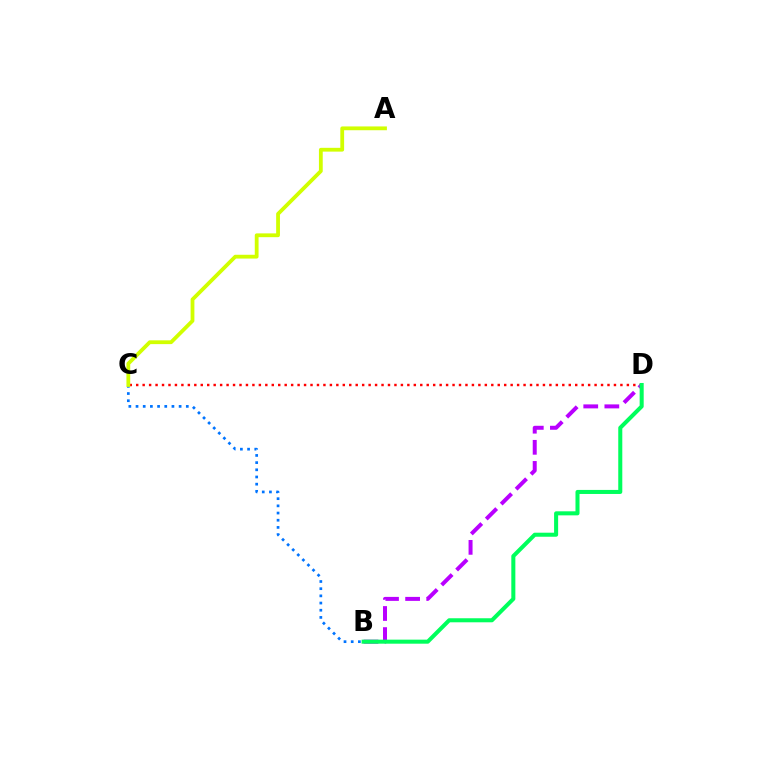{('C', 'D'): [{'color': '#ff0000', 'line_style': 'dotted', 'thickness': 1.75}], ('B', 'C'): [{'color': '#0074ff', 'line_style': 'dotted', 'thickness': 1.95}], ('B', 'D'): [{'color': '#b900ff', 'line_style': 'dashed', 'thickness': 2.87}, {'color': '#00ff5c', 'line_style': 'solid', 'thickness': 2.91}], ('A', 'C'): [{'color': '#d1ff00', 'line_style': 'solid', 'thickness': 2.73}]}